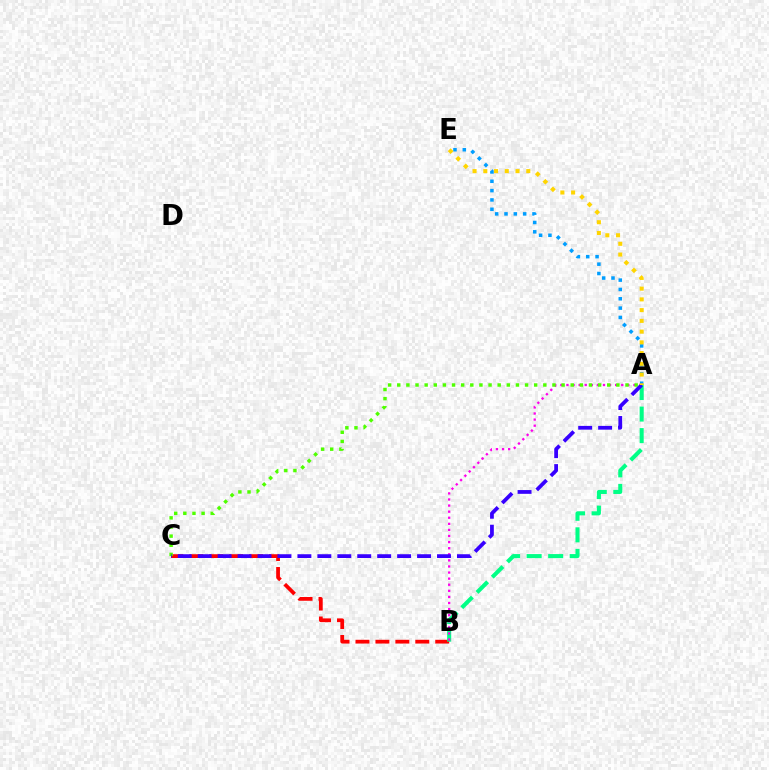{('B', 'C'): [{'color': '#ff0000', 'line_style': 'dashed', 'thickness': 2.71}], ('A', 'B'): [{'color': '#00ff86', 'line_style': 'dashed', 'thickness': 2.93}, {'color': '#ff00ed', 'line_style': 'dotted', 'thickness': 1.65}], ('A', 'E'): [{'color': '#009eff', 'line_style': 'dotted', 'thickness': 2.54}, {'color': '#ffd500', 'line_style': 'dotted', 'thickness': 2.92}], ('A', 'C'): [{'color': '#4fff00', 'line_style': 'dotted', 'thickness': 2.48}, {'color': '#3700ff', 'line_style': 'dashed', 'thickness': 2.71}]}